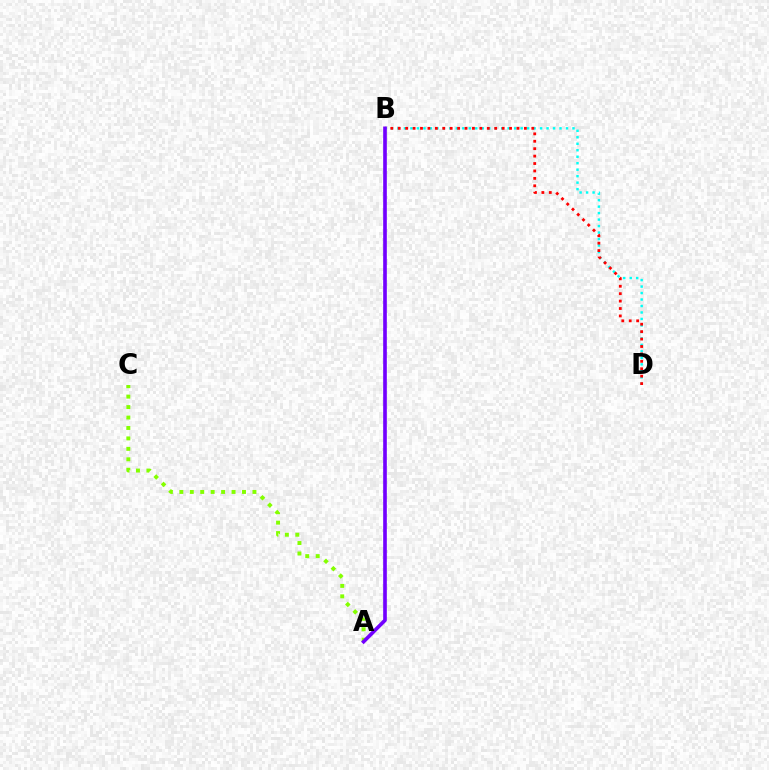{('B', 'D'): [{'color': '#00fff6', 'line_style': 'dotted', 'thickness': 1.76}, {'color': '#ff0000', 'line_style': 'dotted', 'thickness': 2.02}], ('A', 'C'): [{'color': '#84ff00', 'line_style': 'dotted', 'thickness': 2.84}], ('A', 'B'): [{'color': '#7200ff', 'line_style': 'solid', 'thickness': 2.63}]}